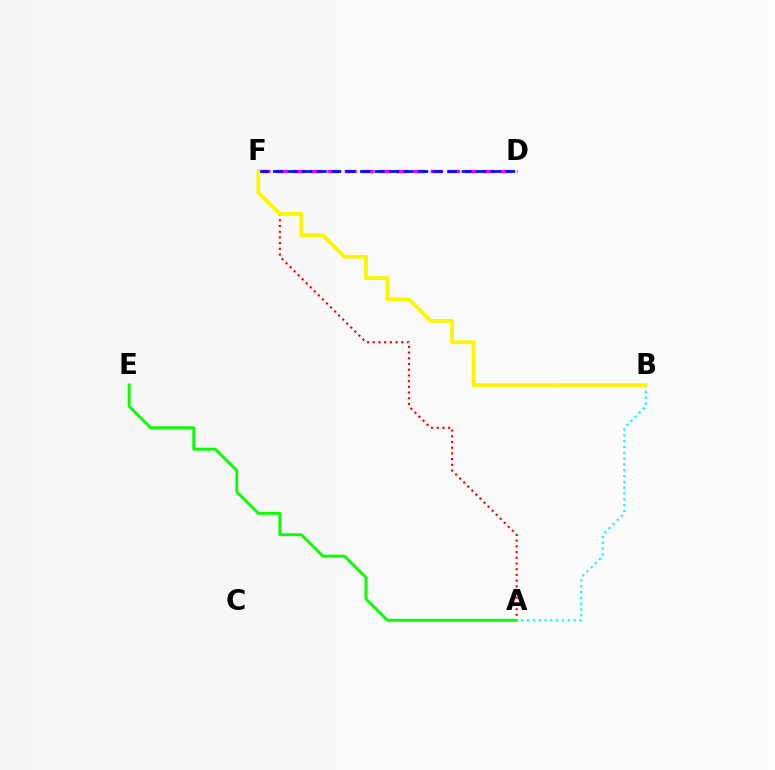{('A', 'F'): [{'color': '#ff0000', 'line_style': 'dotted', 'thickness': 1.55}], ('D', 'F'): [{'color': '#ee00ff', 'line_style': 'dashed', 'thickness': 2.34}, {'color': '#0010ff', 'line_style': 'dashed', 'thickness': 1.97}], ('A', 'E'): [{'color': '#08ff00', 'line_style': 'solid', 'thickness': 2.07}], ('A', 'B'): [{'color': '#00fff6', 'line_style': 'dotted', 'thickness': 1.58}], ('B', 'F'): [{'color': '#fcf500', 'line_style': 'solid', 'thickness': 2.69}]}